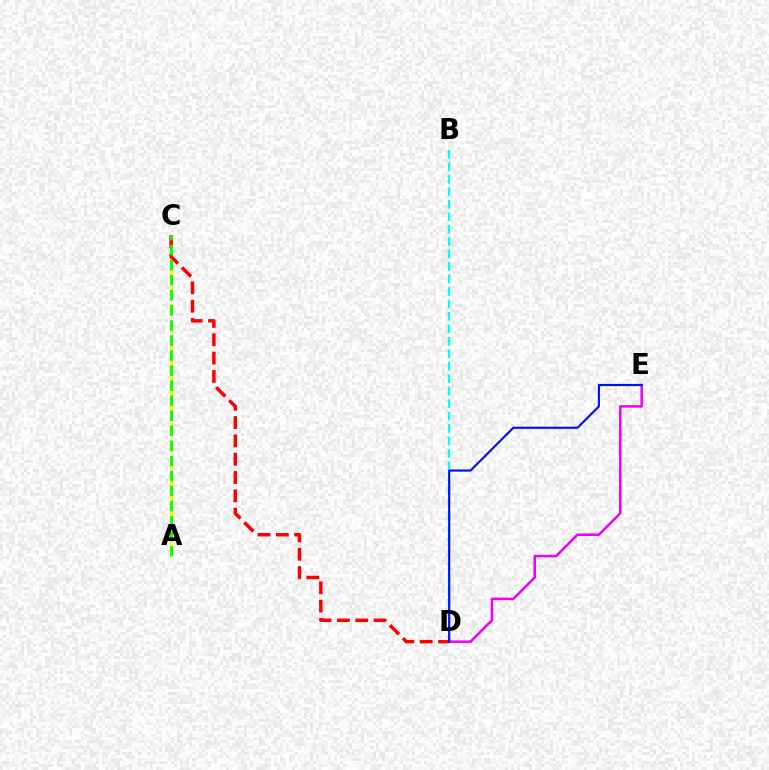{('B', 'D'): [{'color': '#00fff6', 'line_style': 'dashed', 'thickness': 1.69}], ('A', 'C'): [{'color': '#fcf500', 'line_style': 'dashed', 'thickness': 2.32}, {'color': '#08ff00', 'line_style': 'dashed', 'thickness': 2.04}], ('C', 'D'): [{'color': '#ff0000', 'line_style': 'dashed', 'thickness': 2.49}], ('D', 'E'): [{'color': '#ee00ff', 'line_style': 'solid', 'thickness': 1.82}, {'color': '#0010ff', 'line_style': 'solid', 'thickness': 1.56}]}